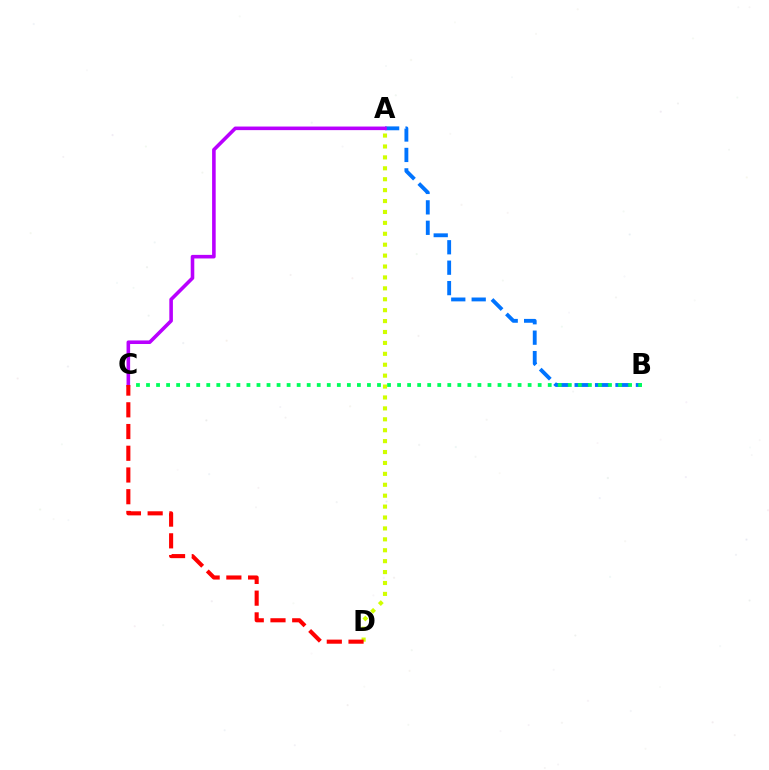{('A', 'B'): [{'color': '#0074ff', 'line_style': 'dashed', 'thickness': 2.78}], ('B', 'C'): [{'color': '#00ff5c', 'line_style': 'dotted', 'thickness': 2.73}], ('A', 'C'): [{'color': '#b900ff', 'line_style': 'solid', 'thickness': 2.58}], ('A', 'D'): [{'color': '#d1ff00', 'line_style': 'dotted', 'thickness': 2.96}], ('C', 'D'): [{'color': '#ff0000', 'line_style': 'dashed', 'thickness': 2.95}]}